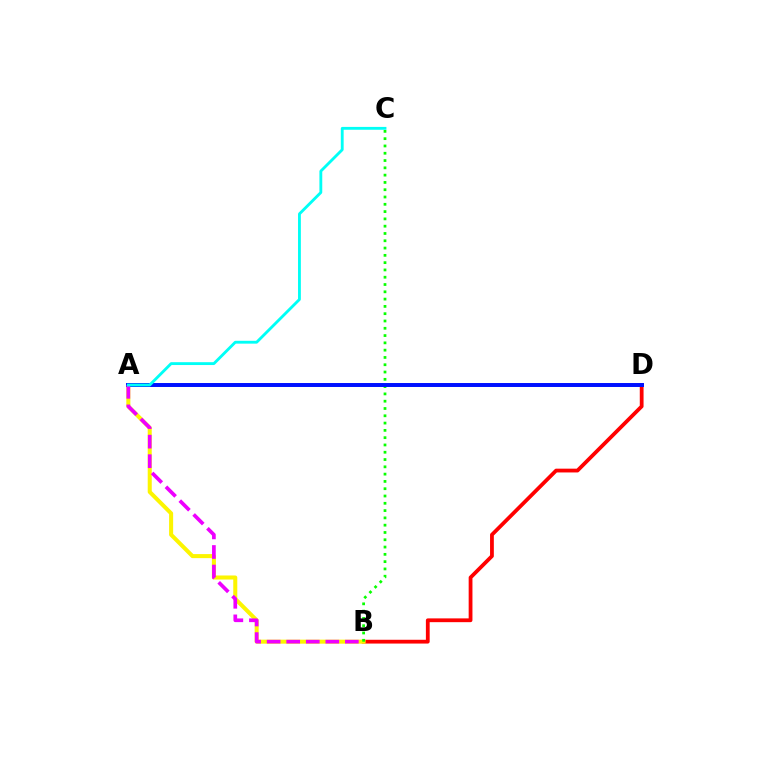{('B', 'D'): [{'color': '#ff0000', 'line_style': 'solid', 'thickness': 2.72}], ('A', 'B'): [{'color': '#fcf500', 'line_style': 'solid', 'thickness': 2.9}, {'color': '#ee00ff', 'line_style': 'dashed', 'thickness': 2.66}], ('B', 'C'): [{'color': '#08ff00', 'line_style': 'dotted', 'thickness': 1.98}], ('A', 'D'): [{'color': '#0010ff', 'line_style': 'solid', 'thickness': 2.85}], ('A', 'C'): [{'color': '#00fff6', 'line_style': 'solid', 'thickness': 2.05}]}